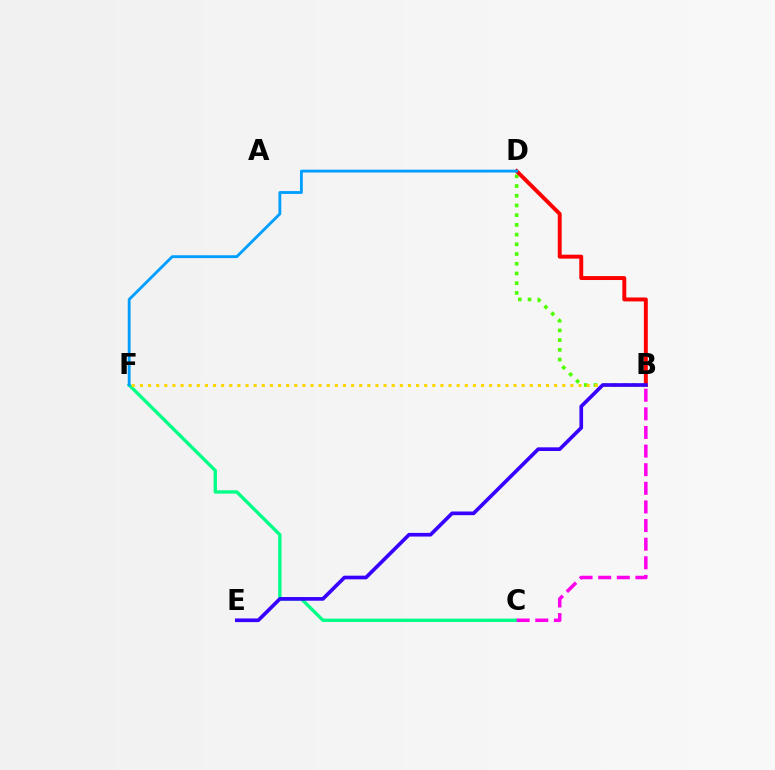{('C', 'F'): [{'color': '#00ff86', 'line_style': 'solid', 'thickness': 2.41}], ('B', 'D'): [{'color': '#4fff00', 'line_style': 'dotted', 'thickness': 2.64}, {'color': '#ff0000', 'line_style': 'solid', 'thickness': 2.83}], ('B', 'C'): [{'color': '#ff00ed', 'line_style': 'dashed', 'thickness': 2.53}], ('B', 'F'): [{'color': '#ffd500', 'line_style': 'dotted', 'thickness': 2.21}], ('B', 'E'): [{'color': '#3700ff', 'line_style': 'solid', 'thickness': 2.64}], ('D', 'F'): [{'color': '#009eff', 'line_style': 'solid', 'thickness': 2.04}]}